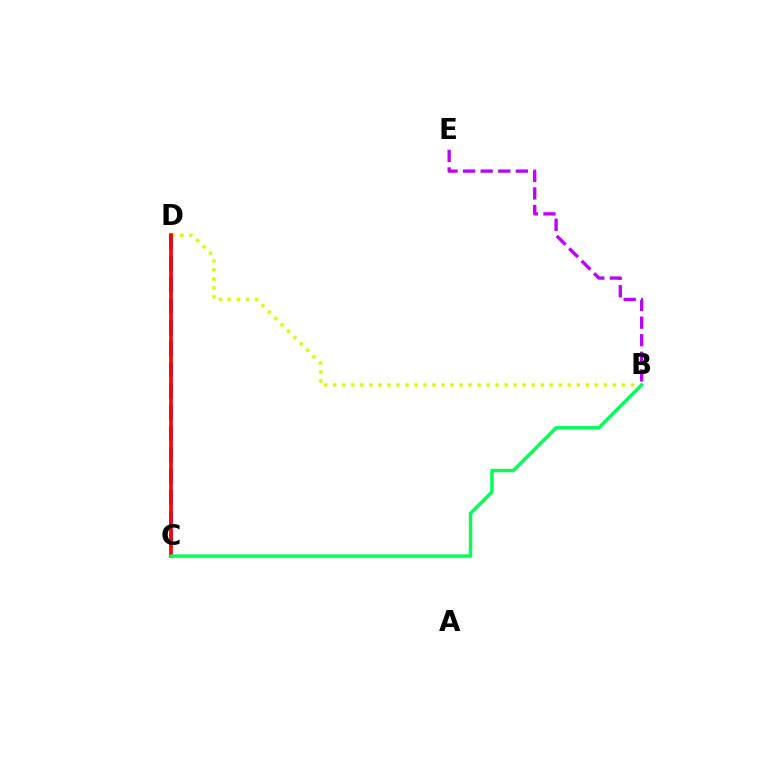{('B', 'D'): [{'color': '#d1ff00', 'line_style': 'dotted', 'thickness': 2.45}], ('C', 'D'): [{'color': '#0074ff', 'line_style': 'dashed', 'thickness': 2.89}, {'color': '#ff0000', 'line_style': 'solid', 'thickness': 2.64}], ('B', 'C'): [{'color': '#00ff5c', 'line_style': 'solid', 'thickness': 2.5}], ('B', 'E'): [{'color': '#b900ff', 'line_style': 'dashed', 'thickness': 2.39}]}